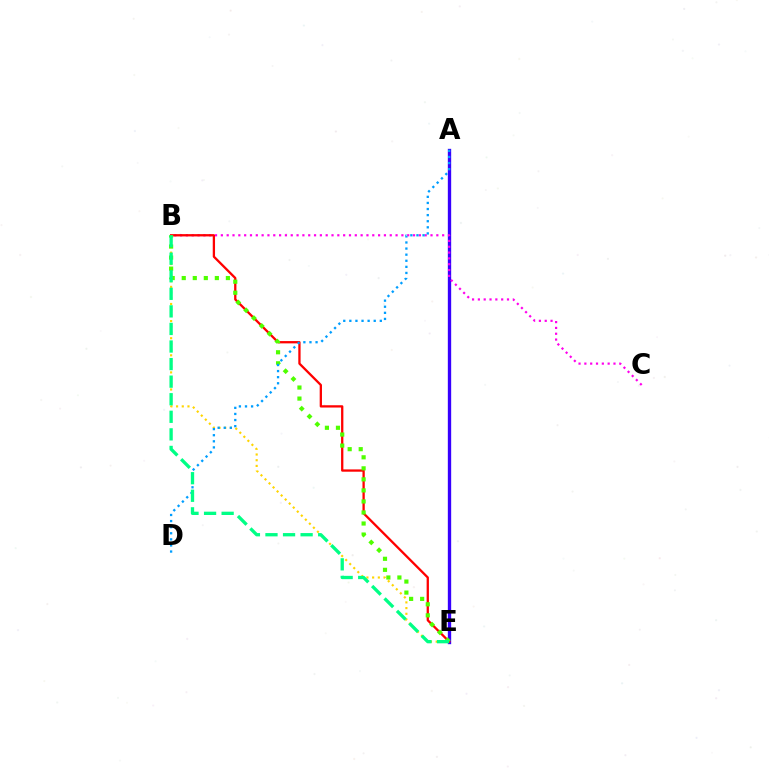{('B', 'E'): [{'color': '#ffd500', 'line_style': 'dotted', 'thickness': 1.55}, {'color': '#ff0000', 'line_style': 'solid', 'thickness': 1.65}, {'color': '#4fff00', 'line_style': 'dotted', 'thickness': 3.0}, {'color': '#00ff86', 'line_style': 'dashed', 'thickness': 2.39}], ('A', 'E'): [{'color': '#3700ff', 'line_style': 'solid', 'thickness': 2.41}], ('B', 'C'): [{'color': '#ff00ed', 'line_style': 'dotted', 'thickness': 1.58}], ('A', 'D'): [{'color': '#009eff', 'line_style': 'dotted', 'thickness': 1.66}]}